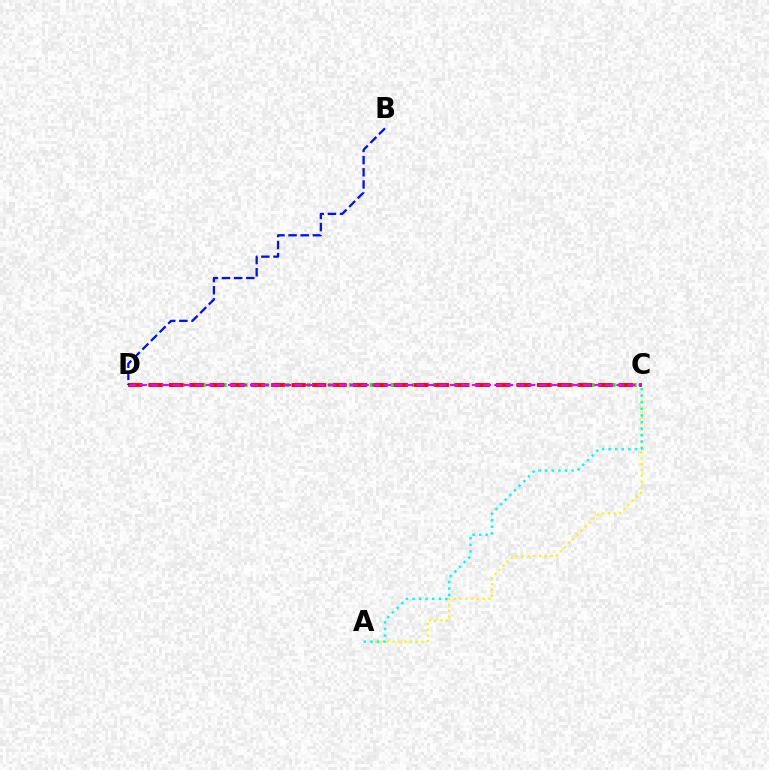{('C', 'D'): [{'color': '#08ff00', 'line_style': 'dotted', 'thickness': 2.86}, {'color': '#ff0000', 'line_style': 'dashed', 'thickness': 2.78}, {'color': '#ee00ff', 'line_style': 'dashed', 'thickness': 1.51}], ('A', 'C'): [{'color': '#fcf500', 'line_style': 'dotted', 'thickness': 1.57}, {'color': '#00fff6', 'line_style': 'dotted', 'thickness': 1.79}], ('B', 'D'): [{'color': '#0010ff', 'line_style': 'dashed', 'thickness': 1.65}]}